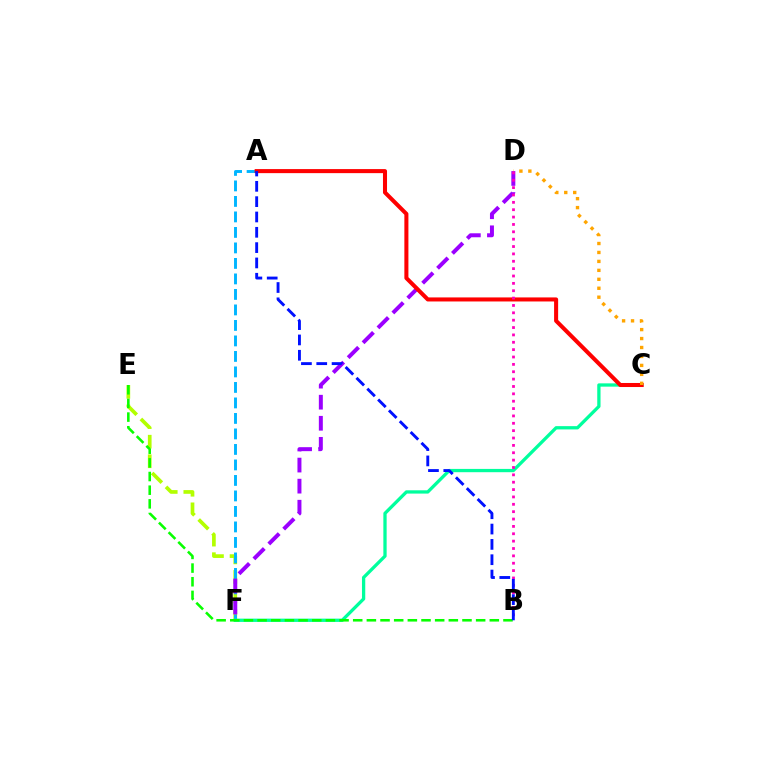{('E', 'F'): [{'color': '#b3ff00', 'line_style': 'dashed', 'thickness': 2.66}], ('A', 'F'): [{'color': '#00b5ff', 'line_style': 'dashed', 'thickness': 2.11}], ('D', 'F'): [{'color': '#9b00ff', 'line_style': 'dashed', 'thickness': 2.86}], ('C', 'F'): [{'color': '#00ff9d', 'line_style': 'solid', 'thickness': 2.37}], ('A', 'C'): [{'color': '#ff0000', 'line_style': 'solid', 'thickness': 2.91}], ('B', 'E'): [{'color': '#08ff00', 'line_style': 'dashed', 'thickness': 1.86}], ('C', 'D'): [{'color': '#ffa500', 'line_style': 'dotted', 'thickness': 2.43}], ('B', 'D'): [{'color': '#ff00bd', 'line_style': 'dotted', 'thickness': 2.0}], ('A', 'B'): [{'color': '#0010ff', 'line_style': 'dashed', 'thickness': 2.08}]}